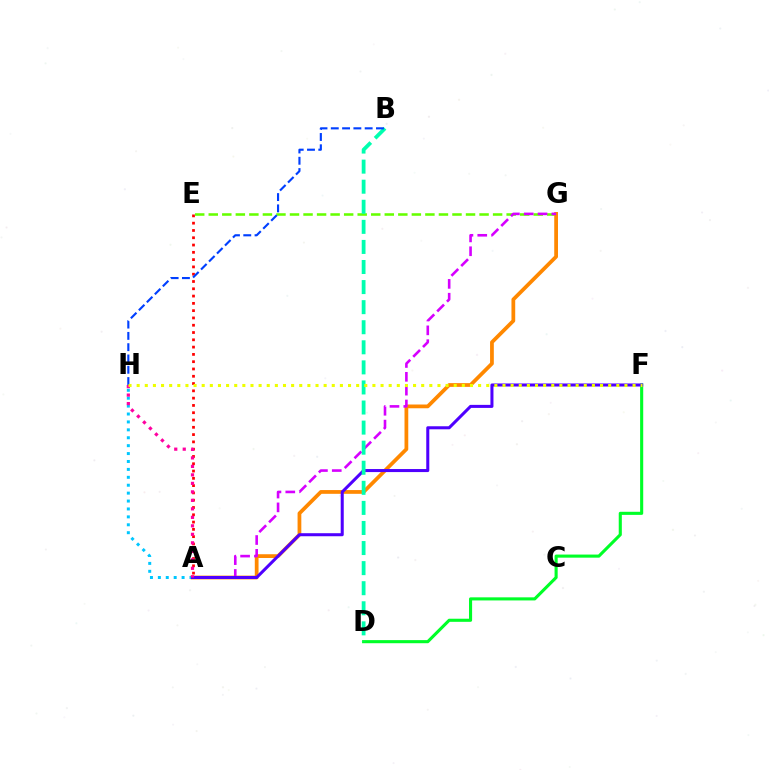{('E', 'G'): [{'color': '#66ff00', 'line_style': 'dashed', 'thickness': 1.84}], ('A', 'G'): [{'color': '#ff8800', 'line_style': 'solid', 'thickness': 2.7}, {'color': '#d600ff', 'line_style': 'dashed', 'thickness': 1.88}], ('A', 'H'): [{'color': '#00c7ff', 'line_style': 'dotted', 'thickness': 2.15}, {'color': '#ff00a0', 'line_style': 'dotted', 'thickness': 2.31}], ('D', 'F'): [{'color': '#00ff27', 'line_style': 'solid', 'thickness': 2.23}], ('A', 'E'): [{'color': '#ff0000', 'line_style': 'dotted', 'thickness': 1.98}], ('A', 'F'): [{'color': '#4f00ff', 'line_style': 'solid', 'thickness': 2.19}], ('B', 'D'): [{'color': '#00ffaf', 'line_style': 'dashed', 'thickness': 2.73}], ('B', 'H'): [{'color': '#003fff', 'line_style': 'dashed', 'thickness': 1.53}], ('F', 'H'): [{'color': '#eeff00', 'line_style': 'dotted', 'thickness': 2.21}]}